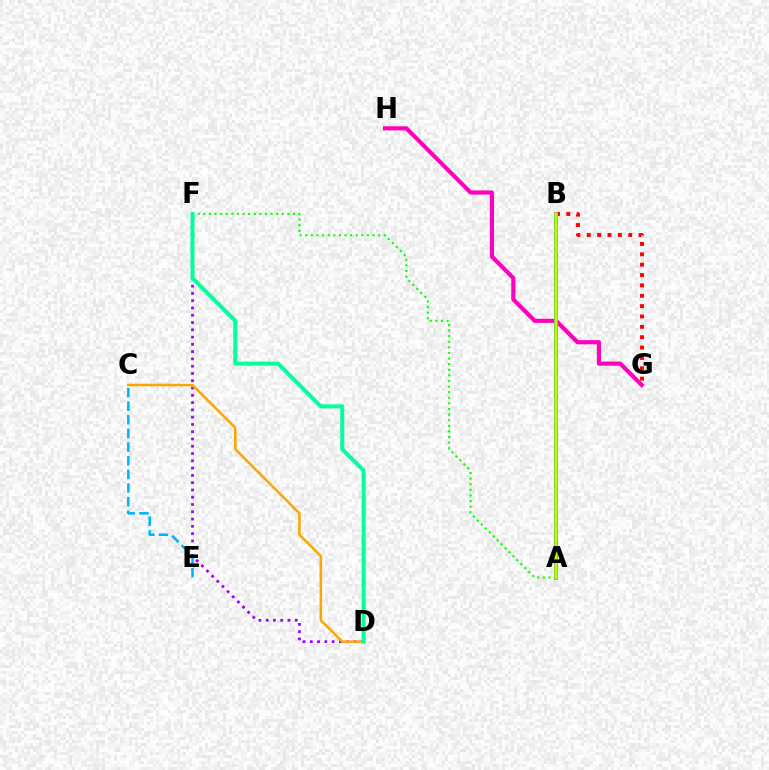{('A', 'F'): [{'color': '#08ff00', 'line_style': 'dotted', 'thickness': 1.52}], ('G', 'H'): [{'color': '#ff00bd', 'line_style': 'solid', 'thickness': 3.0}], ('B', 'G'): [{'color': '#ff0000', 'line_style': 'dotted', 'thickness': 2.82}], ('C', 'E'): [{'color': '#00b5ff', 'line_style': 'dashed', 'thickness': 1.85}], ('A', 'B'): [{'color': '#0010ff', 'line_style': 'solid', 'thickness': 2.63}, {'color': '#b3ff00', 'line_style': 'solid', 'thickness': 2.52}], ('D', 'F'): [{'color': '#9b00ff', 'line_style': 'dotted', 'thickness': 1.98}, {'color': '#00ff9d', 'line_style': 'solid', 'thickness': 2.86}], ('C', 'D'): [{'color': '#ffa500', 'line_style': 'solid', 'thickness': 1.81}]}